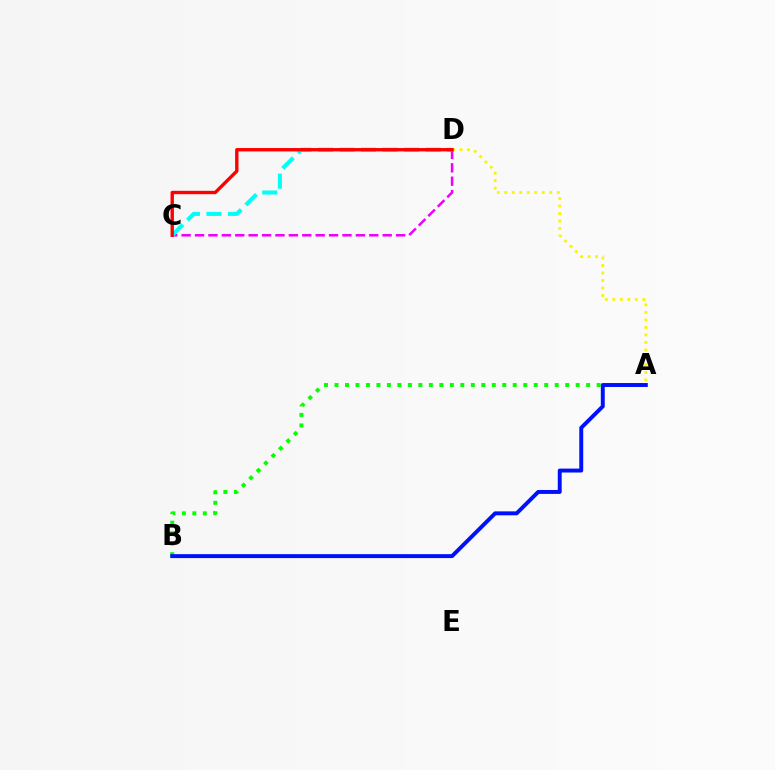{('C', 'D'): [{'color': '#ee00ff', 'line_style': 'dashed', 'thickness': 1.82}, {'color': '#00fff6', 'line_style': 'dashed', 'thickness': 2.92}, {'color': '#ff0000', 'line_style': 'solid', 'thickness': 2.43}], ('A', 'B'): [{'color': '#08ff00', 'line_style': 'dotted', 'thickness': 2.85}, {'color': '#0010ff', 'line_style': 'solid', 'thickness': 2.83}], ('A', 'D'): [{'color': '#fcf500', 'line_style': 'dotted', 'thickness': 2.04}]}